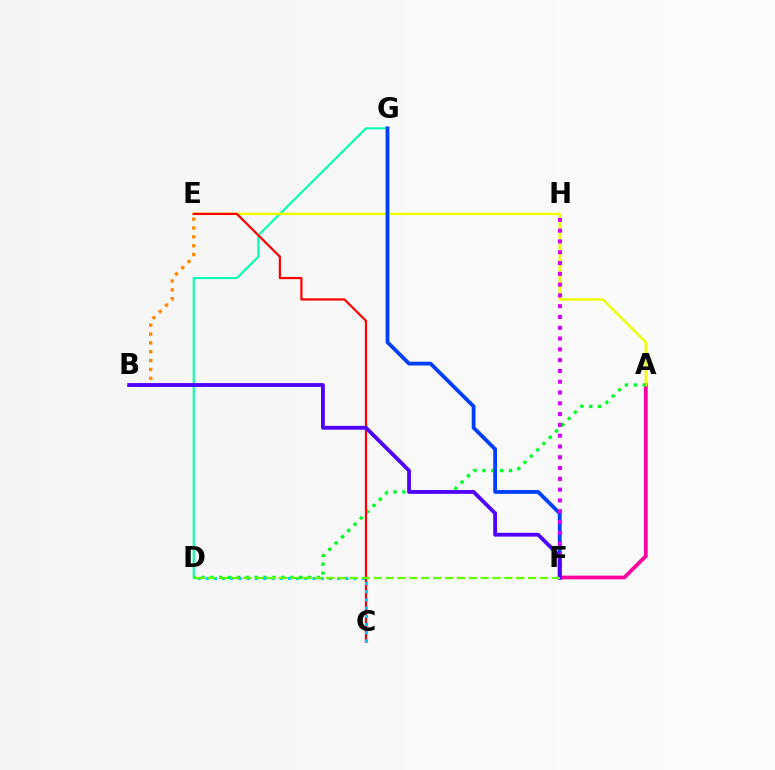{('D', 'G'): [{'color': '#00ffaf', 'line_style': 'solid', 'thickness': 1.51}], ('B', 'E'): [{'color': '#ff8800', 'line_style': 'dotted', 'thickness': 2.41}], ('A', 'F'): [{'color': '#ff00a0', 'line_style': 'solid', 'thickness': 2.69}], ('A', 'E'): [{'color': '#eeff00', 'line_style': 'solid', 'thickness': 1.76}], ('A', 'D'): [{'color': '#00ff27', 'line_style': 'dotted', 'thickness': 2.41}], ('F', 'G'): [{'color': '#003fff', 'line_style': 'solid', 'thickness': 2.73}], ('C', 'E'): [{'color': '#ff0000', 'line_style': 'solid', 'thickness': 1.59}], ('F', 'H'): [{'color': '#d600ff', 'line_style': 'dotted', 'thickness': 2.93}], ('C', 'D'): [{'color': '#00c7ff', 'line_style': 'dotted', 'thickness': 2.23}], ('B', 'F'): [{'color': '#4f00ff', 'line_style': 'solid', 'thickness': 2.74}], ('D', 'F'): [{'color': '#66ff00', 'line_style': 'dashed', 'thickness': 1.61}]}